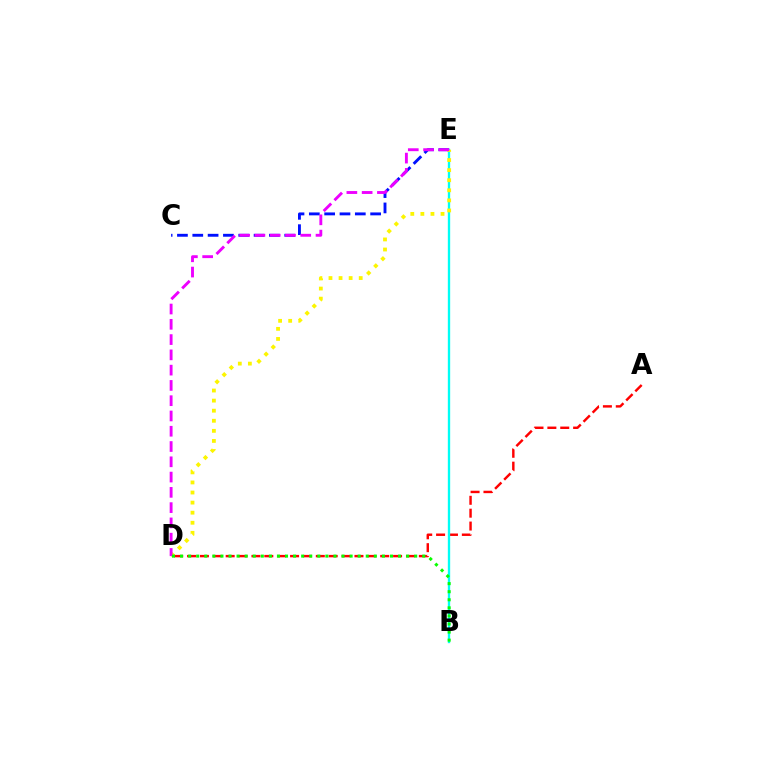{('C', 'E'): [{'color': '#0010ff', 'line_style': 'dashed', 'thickness': 2.08}], ('A', 'D'): [{'color': '#ff0000', 'line_style': 'dashed', 'thickness': 1.75}], ('B', 'E'): [{'color': '#00fff6', 'line_style': 'solid', 'thickness': 1.69}], ('D', 'E'): [{'color': '#fcf500', 'line_style': 'dotted', 'thickness': 2.74}, {'color': '#ee00ff', 'line_style': 'dashed', 'thickness': 2.08}], ('B', 'D'): [{'color': '#08ff00', 'line_style': 'dotted', 'thickness': 2.19}]}